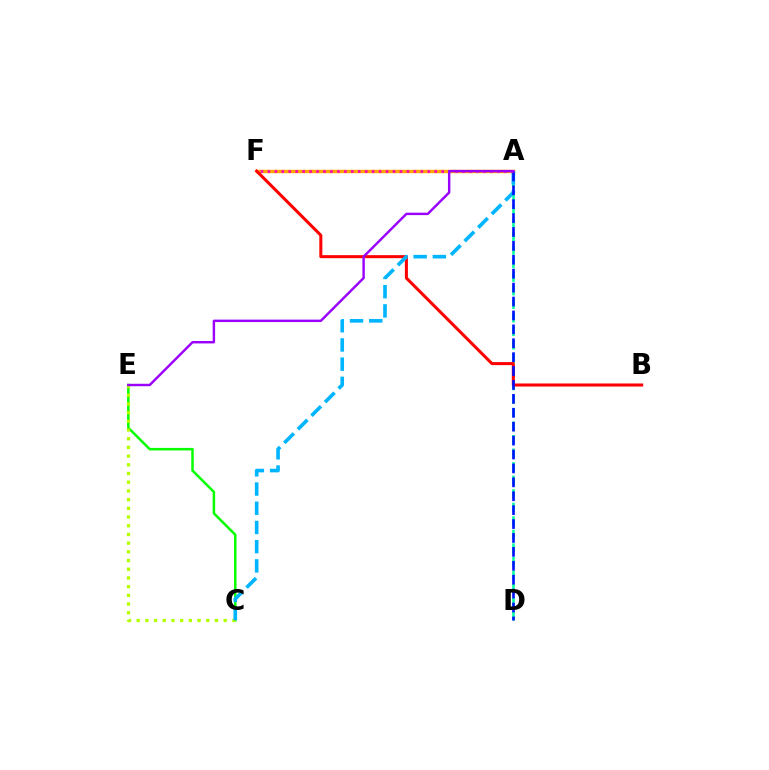{('C', 'E'): [{'color': '#08ff00', 'line_style': 'solid', 'thickness': 1.81}, {'color': '#b3ff00', 'line_style': 'dotted', 'thickness': 2.36}], ('A', 'D'): [{'color': '#00ff9d', 'line_style': 'dashed', 'thickness': 1.84}, {'color': '#0010ff', 'line_style': 'dashed', 'thickness': 1.89}], ('A', 'F'): [{'color': '#ffa500', 'line_style': 'solid', 'thickness': 2.47}, {'color': '#ff00bd', 'line_style': 'dotted', 'thickness': 1.89}], ('B', 'F'): [{'color': '#ff0000', 'line_style': 'solid', 'thickness': 2.18}], ('A', 'C'): [{'color': '#00b5ff', 'line_style': 'dashed', 'thickness': 2.61}], ('A', 'E'): [{'color': '#9b00ff', 'line_style': 'solid', 'thickness': 1.75}]}